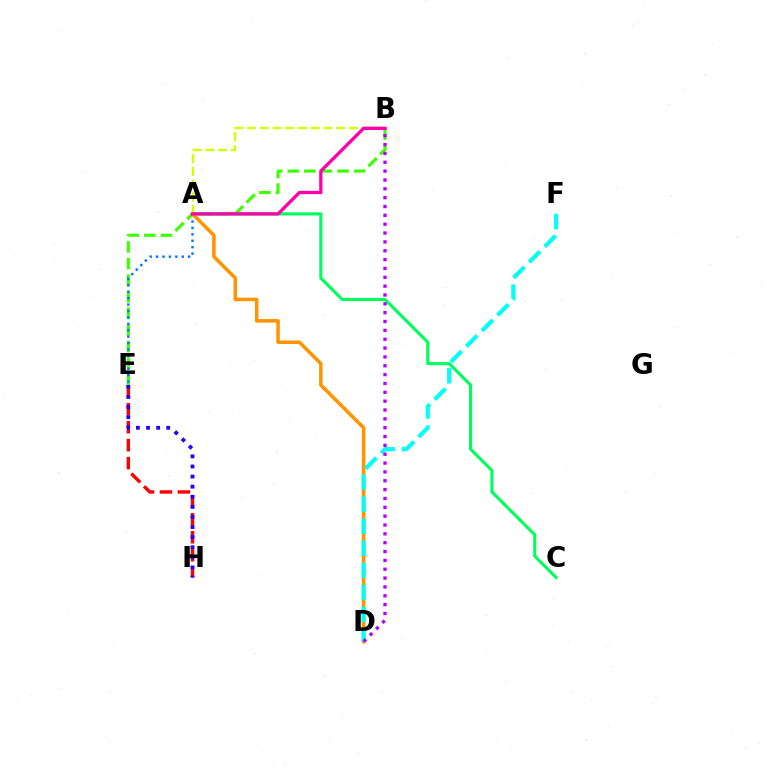{('B', 'E'): [{'color': '#3dff00', 'line_style': 'dashed', 'thickness': 2.25}], ('E', 'H'): [{'color': '#ff0000', 'line_style': 'dashed', 'thickness': 2.44}, {'color': '#2500ff', 'line_style': 'dotted', 'thickness': 2.74}], ('A', 'E'): [{'color': '#0074ff', 'line_style': 'dotted', 'thickness': 1.74}], ('A', 'C'): [{'color': '#00ff5c', 'line_style': 'solid', 'thickness': 2.23}], ('A', 'D'): [{'color': '#ff9400', 'line_style': 'solid', 'thickness': 2.54}], ('A', 'B'): [{'color': '#d1ff00', 'line_style': 'dashed', 'thickness': 1.73}, {'color': '#ff00ac', 'line_style': 'solid', 'thickness': 2.37}], ('D', 'F'): [{'color': '#00fff6', 'line_style': 'dashed', 'thickness': 3.0}], ('B', 'D'): [{'color': '#b900ff', 'line_style': 'dotted', 'thickness': 2.4}]}